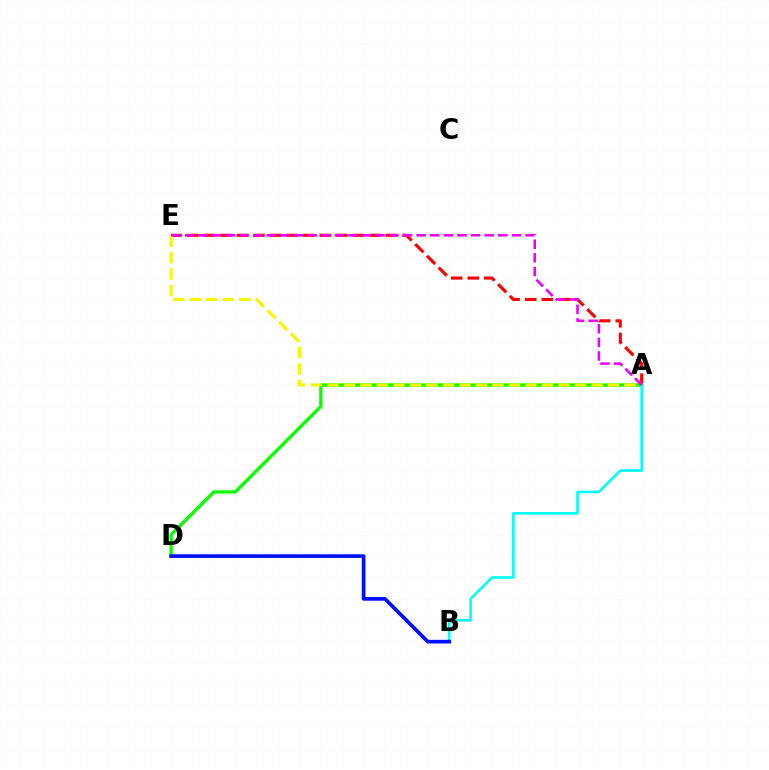{('A', 'E'): [{'color': '#ff0000', 'line_style': 'dashed', 'thickness': 2.25}, {'color': '#fcf500', 'line_style': 'dashed', 'thickness': 2.24}, {'color': '#ee00ff', 'line_style': 'dashed', 'thickness': 1.85}], ('A', 'D'): [{'color': '#08ff00', 'line_style': 'solid', 'thickness': 2.37}], ('A', 'B'): [{'color': '#00fff6', 'line_style': 'solid', 'thickness': 1.88}], ('B', 'D'): [{'color': '#0010ff', 'line_style': 'solid', 'thickness': 2.64}]}